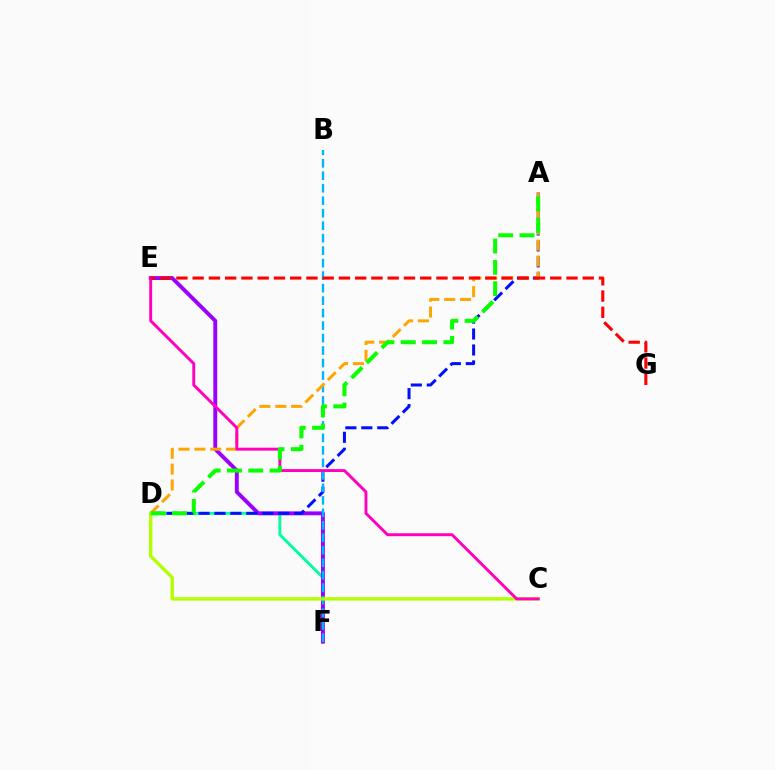{('D', 'F'): [{'color': '#00ff9d', 'line_style': 'solid', 'thickness': 2.1}], ('E', 'F'): [{'color': '#9b00ff', 'line_style': 'solid', 'thickness': 2.8}], ('A', 'D'): [{'color': '#0010ff', 'line_style': 'dashed', 'thickness': 2.17}, {'color': '#ffa500', 'line_style': 'dashed', 'thickness': 2.16}, {'color': '#08ff00', 'line_style': 'dashed', 'thickness': 2.89}], ('B', 'F'): [{'color': '#00b5ff', 'line_style': 'dashed', 'thickness': 1.7}], ('C', 'D'): [{'color': '#b3ff00', 'line_style': 'solid', 'thickness': 2.44}], ('C', 'E'): [{'color': '#ff00bd', 'line_style': 'solid', 'thickness': 2.1}], ('E', 'G'): [{'color': '#ff0000', 'line_style': 'dashed', 'thickness': 2.21}]}